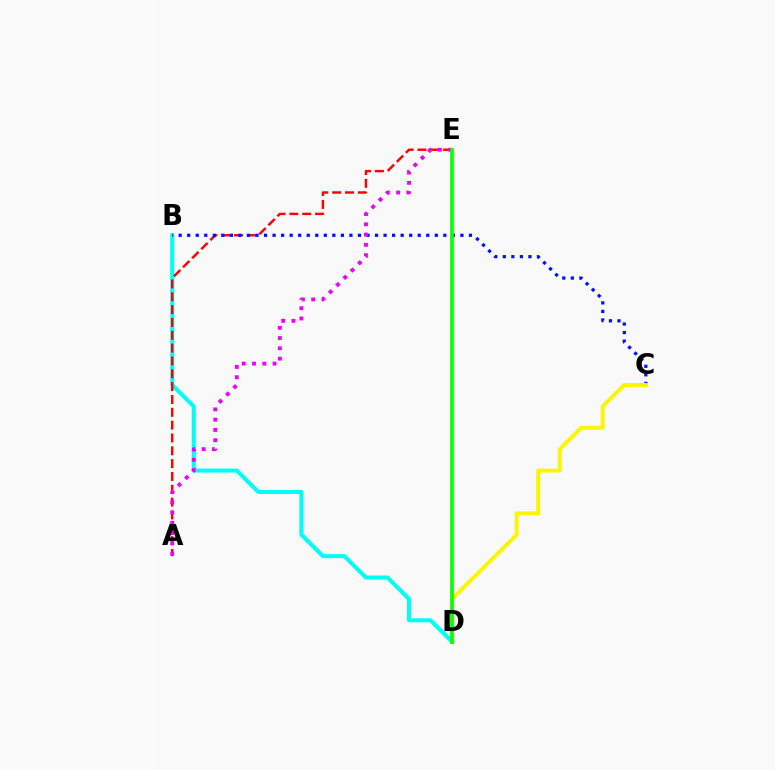{('B', 'D'): [{'color': '#00fff6', 'line_style': 'solid', 'thickness': 2.89}], ('A', 'E'): [{'color': '#ff0000', 'line_style': 'dashed', 'thickness': 1.74}, {'color': '#ee00ff', 'line_style': 'dotted', 'thickness': 2.79}], ('B', 'C'): [{'color': '#0010ff', 'line_style': 'dotted', 'thickness': 2.32}], ('C', 'D'): [{'color': '#fcf500', 'line_style': 'solid', 'thickness': 2.82}], ('D', 'E'): [{'color': '#08ff00', 'line_style': 'solid', 'thickness': 2.66}]}